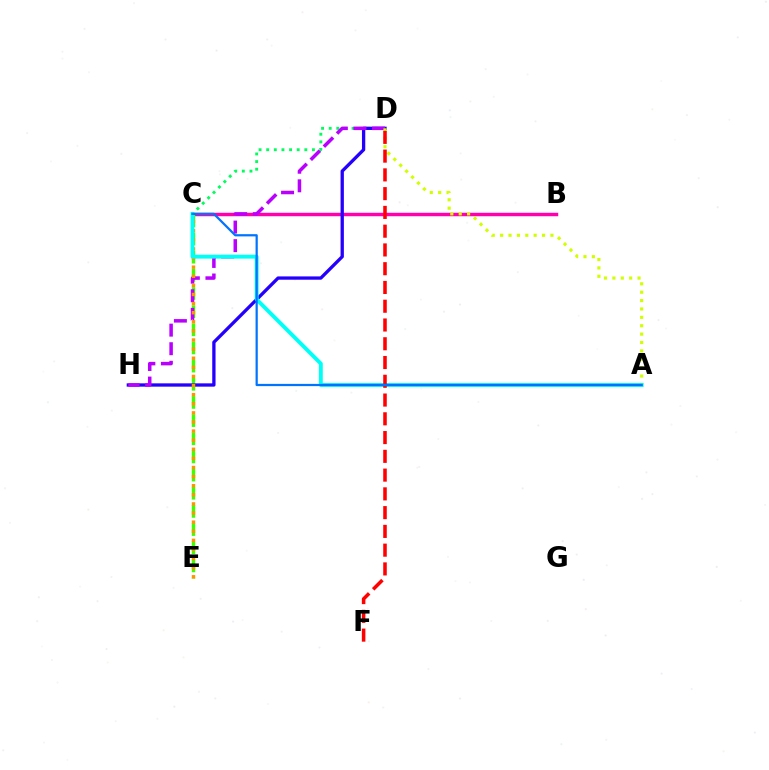{('B', 'C'): [{'color': '#ff00ac', 'line_style': 'solid', 'thickness': 2.49}], ('C', 'E'): [{'color': '#3dff00', 'line_style': 'dashed', 'thickness': 2.47}, {'color': '#ff9400', 'line_style': 'dotted', 'thickness': 2.47}], ('C', 'D'): [{'color': '#00ff5c', 'line_style': 'dotted', 'thickness': 2.07}], ('D', 'H'): [{'color': '#2500ff', 'line_style': 'solid', 'thickness': 2.38}, {'color': '#b900ff', 'line_style': 'dashed', 'thickness': 2.52}], ('A', 'D'): [{'color': '#d1ff00', 'line_style': 'dotted', 'thickness': 2.28}], ('A', 'C'): [{'color': '#00fff6', 'line_style': 'solid', 'thickness': 2.79}, {'color': '#0074ff', 'line_style': 'solid', 'thickness': 1.61}], ('D', 'F'): [{'color': '#ff0000', 'line_style': 'dashed', 'thickness': 2.55}]}